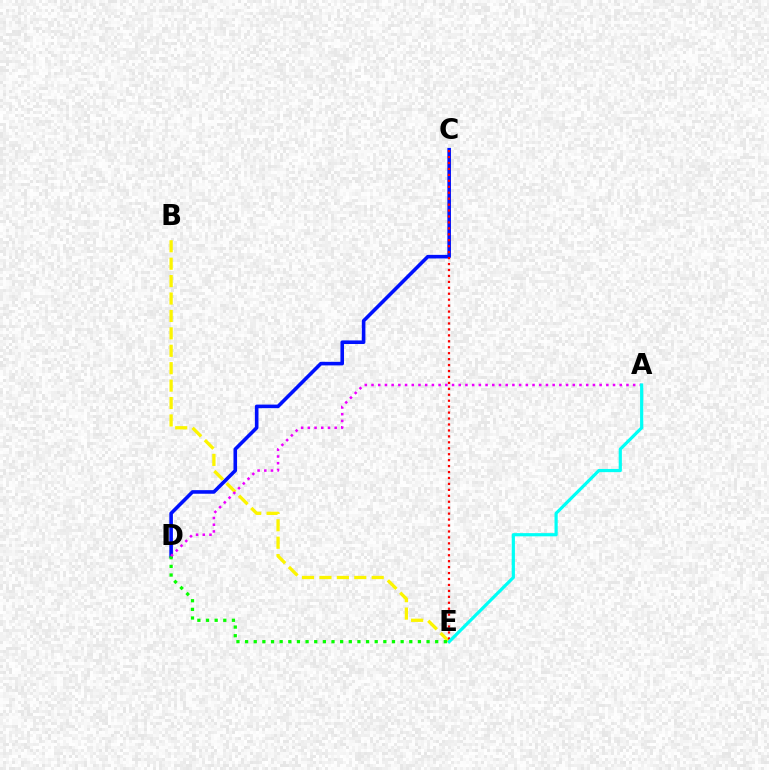{('C', 'D'): [{'color': '#0010ff', 'line_style': 'solid', 'thickness': 2.59}], ('B', 'E'): [{'color': '#fcf500', 'line_style': 'dashed', 'thickness': 2.37}], ('C', 'E'): [{'color': '#ff0000', 'line_style': 'dotted', 'thickness': 1.61}], ('D', 'E'): [{'color': '#08ff00', 'line_style': 'dotted', 'thickness': 2.35}], ('A', 'D'): [{'color': '#ee00ff', 'line_style': 'dotted', 'thickness': 1.82}], ('A', 'E'): [{'color': '#00fff6', 'line_style': 'solid', 'thickness': 2.3}]}